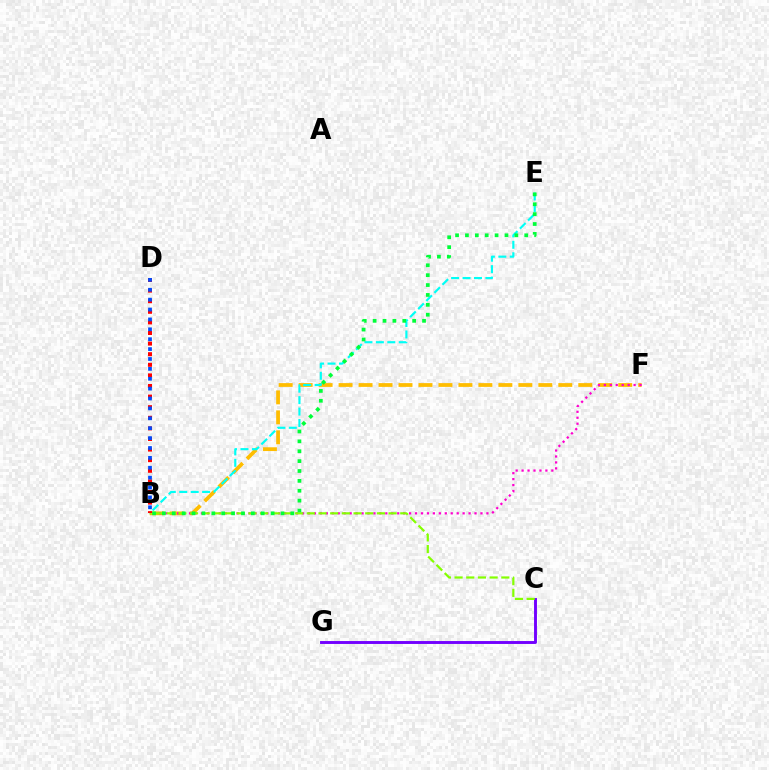{('B', 'F'): [{'color': '#ffbd00', 'line_style': 'dashed', 'thickness': 2.71}, {'color': '#ff00cf', 'line_style': 'dotted', 'thickness': 1.62}], ('B', 'E'): [{'color': '#00fff6', 'line_style': 'dashed', 'thickness': 1.55}, {'color': '#00ff39', 'line_style': 'dotted', 'thickness': 2.68}], ('C', 'G'): [{'color': '#7200ff', 'line_style': 'solid', 'thickness': 2.09}], ('B', 'C'): [{'color': '#84ff00', 'line_style': 'dashed', 'thickness': 1.59}], ('B', 'D'): [{'color': '#ff0000', 'line_style': 'dotted', 'thickness': 2.88}, {'color': '#004bff', 'line_style': 'dotted', 'thickness': 2.69}]}